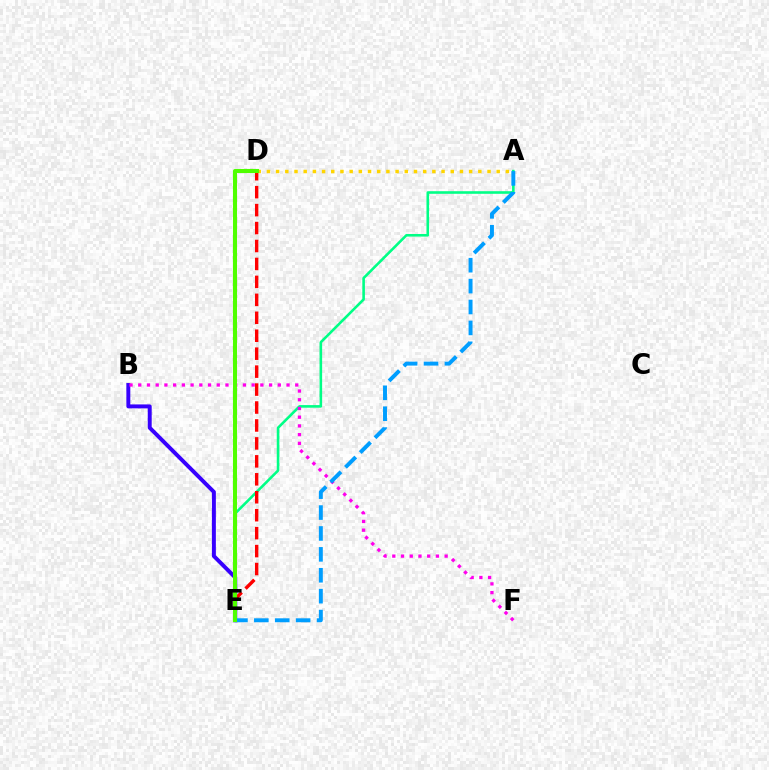{('A', 'D'): [{'color': '#ffd500', 'line_style': 'dotted', 'thickness': 2.5}], ('A', 'E'): [{'color': '#00ff86', 'line_style': 'solid', 'thickness': 1.87}, {'color': '#009eff', 'line_style': 'dashed', 'thickness': 2.84}], ('B', 'E'): [{'color': '#3700ff', 'line_style': 'solid', 'thickness': 2.84}], ('D', 'E'): [{'color': '#ff0000', 'line_style': 'dashed', 'thickness': 2.44}, {'color': '#4fff00', 'line_style': 'solid', 'thickness': 2.93}], ('B', 'F'): [{'color': '#ff00ed', 'line_style': 'dotted', 'thickness': 2.37}]}